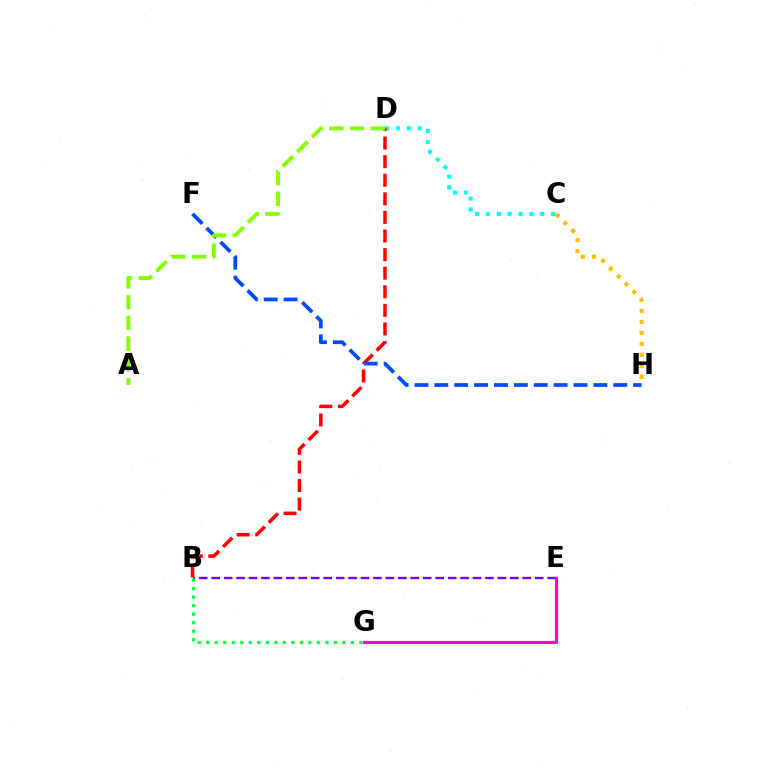{('B', 'E'): [{'color': '#7200ff', 'line_style': 'dashed', 'thickness': 1.69}], ('E', 'G'): [{'color': '#ff00cf', 'line_style': 'solid', 'thickness': 2.26}], ('C', 'D'): [{'color': '#00fff6', 'line_style': 'dotted', 'thickness': 2.95}], ('C', 'H'): [{'color': '#ffbd00', 'line_style': 'dotted', 'thickness': 2.99}], ('B', 'G'): [{'color': '#00ff39', 'line_style': 'dotted', 'thickness': 2.31}], ('B', 'D'): [{'color': '#ff0000', 'line_style': 'dashed', 'thickness': 2.53}], ('F', 'H'): [{'color': '#004bff', 'line_style': 'dashed', 'thickness': 2.7}], ('A', 'D'): [{'color': '#84ff00', 'line_style': 'dashed', 'thickness': 2.82}]}